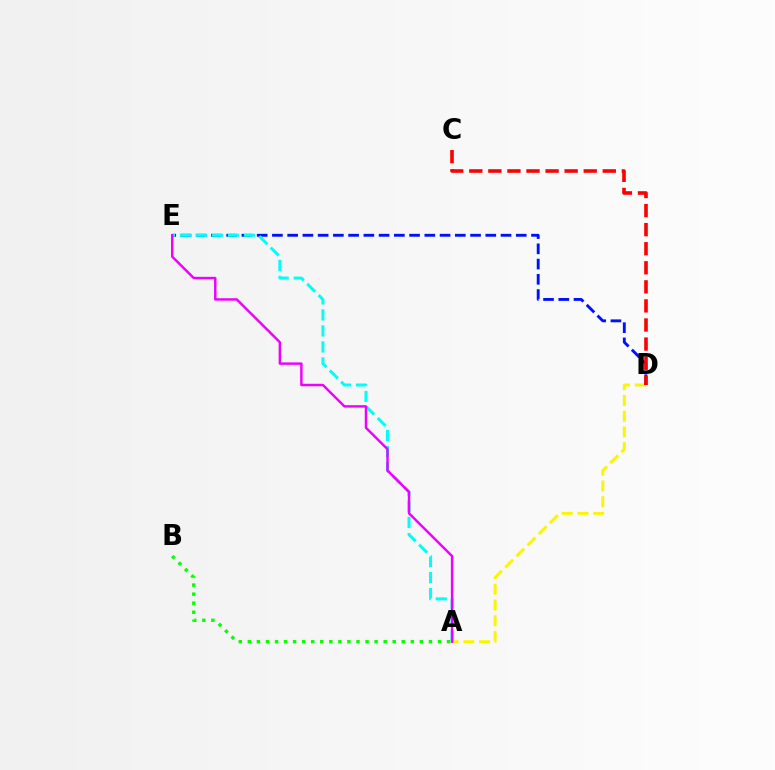{('A', 'D'): [{'color': '#fcf500', 'line_style': 'dashed', 'thickness': 2.14}], ('D', 'E'): [{'color': '#0010ff', 'line_style': 'dashed', 'thickness': 2.07}], ('A', 'E'): [{'color': '#00fff6', 'line_style': 'dashed', 'thickness': 2.17}, {'color': '#ee00ff', 'line_style': 'solid', 'thickness': 1.76}], ('C', 'D'): [{'color': '#ff0000', 'line_style': 'dashed', 'thickness': 2.59}], ('A', 'B'): [{'color': '#08ff00', 'line_style': 'dotted', 'thickness': 2.46}]}